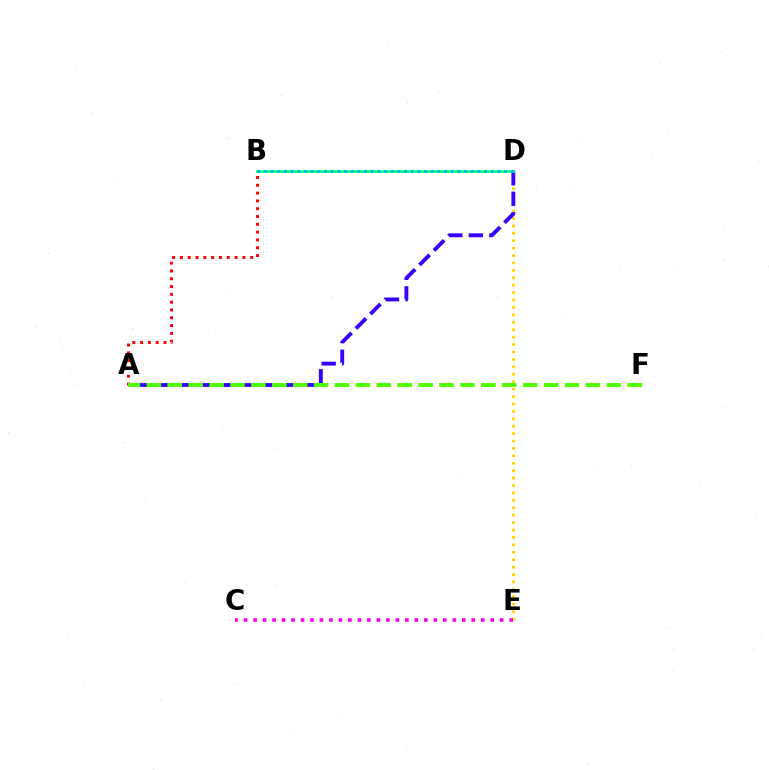{('D', 'E'): [{'color': '#ffd500', 'line_style': 'dotted', 'thickness': 2.02}], ('C', 'E'): [{'color': '#ff00ed', 'line_style': 'dotted', 'thickness': 2.58}], ('A', 'D'): [{'color': '#3700ff', 'line_style': 'dashed', 'thickness': 2.78}], ('A', 'B'): [{'color': '#ff0000', 'line_style': 'dotted', 'thickness': 2.12}], ('B', 'D'): [{'color': '#00ff86', 'line_style': 'solid', 'thickness': 2.03}, {'color': '#009eff', 'line_style': 'dotted', 'thickness': 1.81}], ('A', 'F'): [{'color': '#4fff00', 'line_style': 'dashed', 'thickness': 2.84}]}